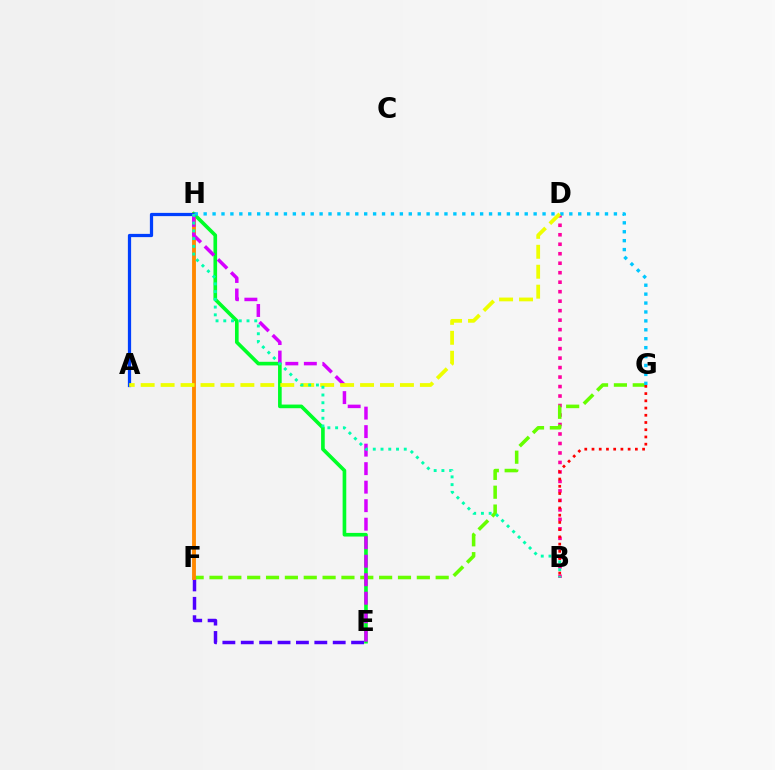{('E', 'F'): [{'color': '#4f00ff', 'line_style': 'dashed', 'thickness': 2.5}], ('B', 'D'): [{'color': '#ff00a0', 'line_style': 'dotted', 'thickness': 2.58}], ('F', 'G'): [{'color': '#66ff00', 'line_style': 'dashed', 'thickness': 2.56}], ('F', 'H'): [{'color': '#ff8800', 'line_style': 'solid', 'thickness': 2.77}], ('B', 'G'): [{'color': '#ff0000', 'line_style': 'dotted', 'thickness': 1.96}], ('E', 'H'): [{'color': '#00ff27', 'line_style': 'solid', 'thickness': 2.62}, {'color': '#d600ff', 'line_style': 'dashed', 'thickness': 2.51}], ('A', 'H'): [{'color': '#003fff', 'line_style': 'solid', 'thickness': 2.33}], ('G', 'H'): [{'color': '#00c7ff', 'line_style': 'dotted', 'thickness': 2.42}], ('A', 'D'): [{'color': '#eeff00', 'line_style': 'dashed', 'thickness': 2.71}], ('B', 'H'): [{'color': '#00ffaf', 'line_style': 'dotted', 'thickness': 2.1}]}